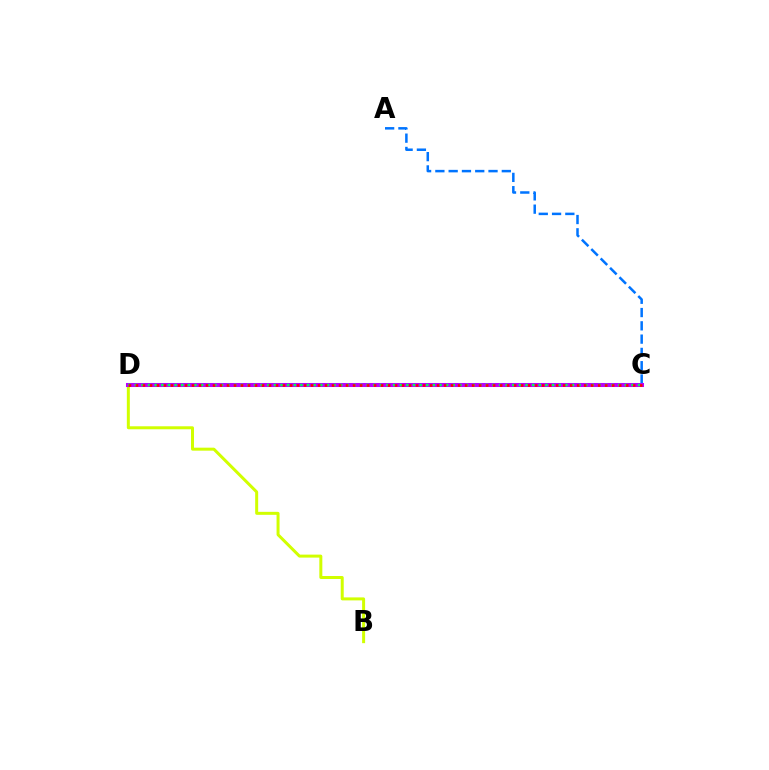{('A', 'C'): [{'color': '#0074ff', 'line_style': 'dashed', 'thickness': 1.81}], ('B', 'D'): [{'color': '#d1ff00', 'line_style': 'solid', 'thickness': 2.15}], ('C', 'D'): [{'color': '#b900ff', 'line_style': 'solid', 'thickness': 2.91}, {'color': '#00ff5c', 'line_style': 'dotted', 'thickness': 1.8}, {'color': '#ff0000', 'line_style': 'dotted', 'thickness': 1.9}]}